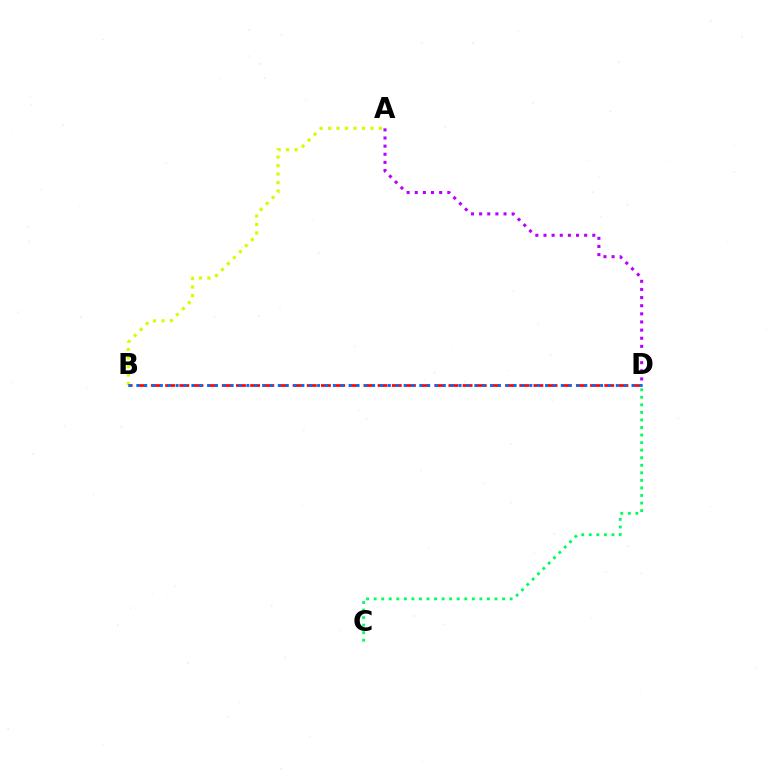{('A', 'B'): [{'color': '#d1ff00', 'line_style': 'dotted', 'thickness': 2.3}], ('B', 'D'): [{'color': '#ff0000', 'line_style': 'dashed', 'thickness': 1.92}, {'color': '#0074ff', 'line_style': 'dotted', 'thickness': 2.14}], ('A', 'D'): [{'color': '#b900ff', 'line_style': 'dotted', 'thickness': 2.21}], ('C', 'D'): [{'color': '#00ff5c', 'line_style': 'dotted', 'thickness': 2.05}]}